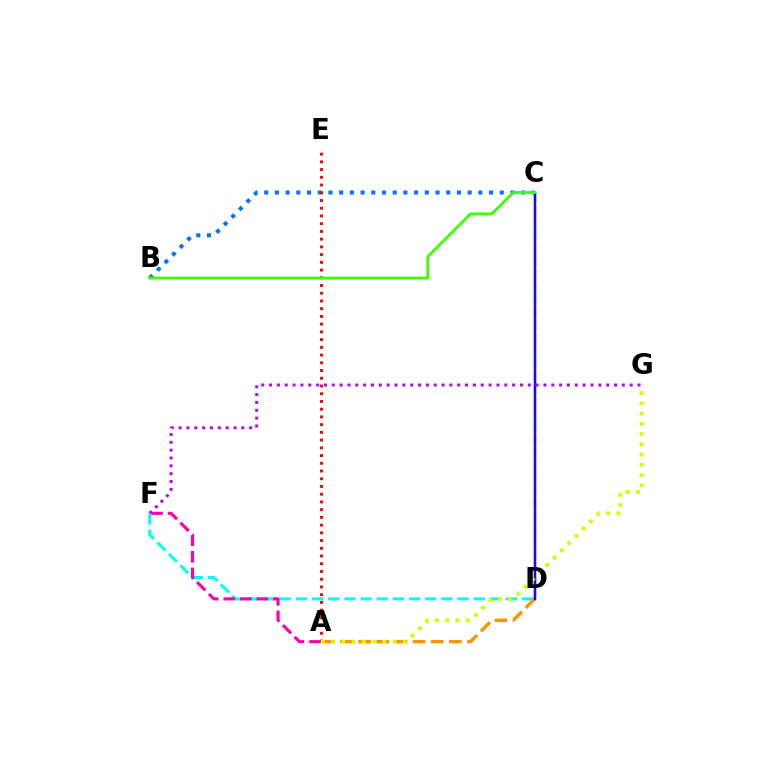{('B', 'C'): [{'color': '#0074ff', 'line_style': 'dotted', 'thickness': 2.91}, {'color': '#3dff00', 'line_style': 'solid', 'thickness': 2.05}], ('D', 'F'): [{'color': '#00fff6', 'line_style': 'dashed', 'thickness': 2.2}], ('A', 'D'): [{'color': '#ff9400', 'line_style': 'dashed', 'thickness': 2.47}], ('A', 'E'): [{'color': '#ff0000', 'line_style': 'dotted', 'thickness': 2.1}], ('C', 'D'): [{'color': '#00ff5c', 'line_style': 'dashed', 'thickness': 1.74}, {'color': '#2500ff', 'line_style': 'solid', 'thickness': 1.79}], ('A', 'F'): [{'color': '#ff00ac', 'line_style': 'dashed', 'thickness': 2.25}], ('F', 'G'): [{'color': '#b900ff', 'line_style': 'dotted', 'thickness': 2.13}], ('A', 'G'): [{'color': '#d1ff00', 'line_style': 'dotted', 'thickness': 2.79}]}